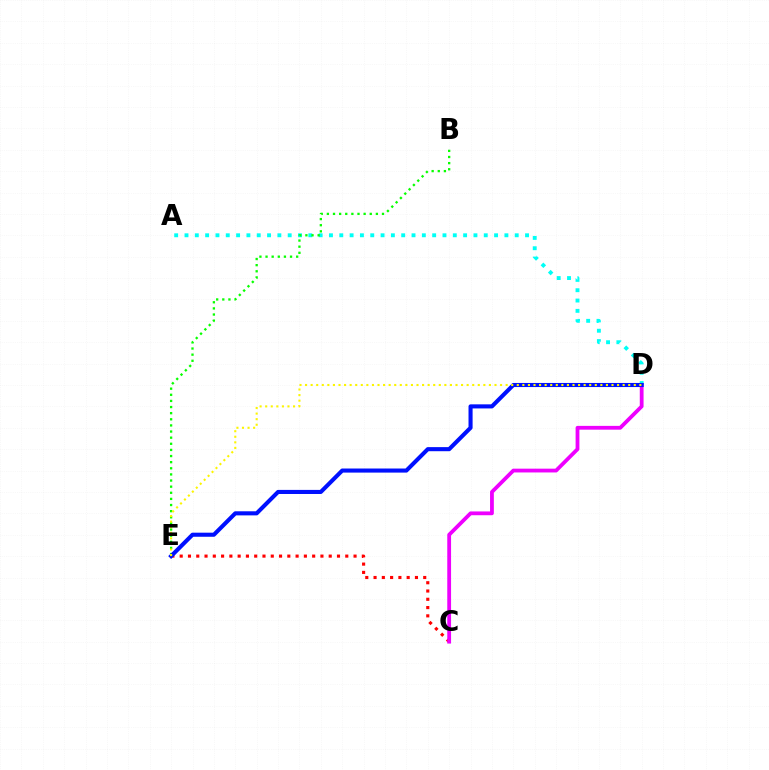{('A', 'D'): [{'color': '#00fff6', 'line_style': 'dotted', 'thickness': 2.8}], ('C', 'E'): [{'color': '#ff0000', 'line_style': 'dotted', 'thickness': 2.25}], ('C', 'D'): [{'color': '#ee00ff', 'line_style': 'solid', 'thickness': 2.73}], ('B', 'E'): [{'color': '#08ff00', 'line_style': 'dotted', 'thickness': 1.66}], ('D', 'E'): [{'color': '#0010ff', 'line_style': 'solid', 'thickness': 2.94}, {'color': '#fcf500', 'line_style': 'dotted', 'thickness': 1.51}]}